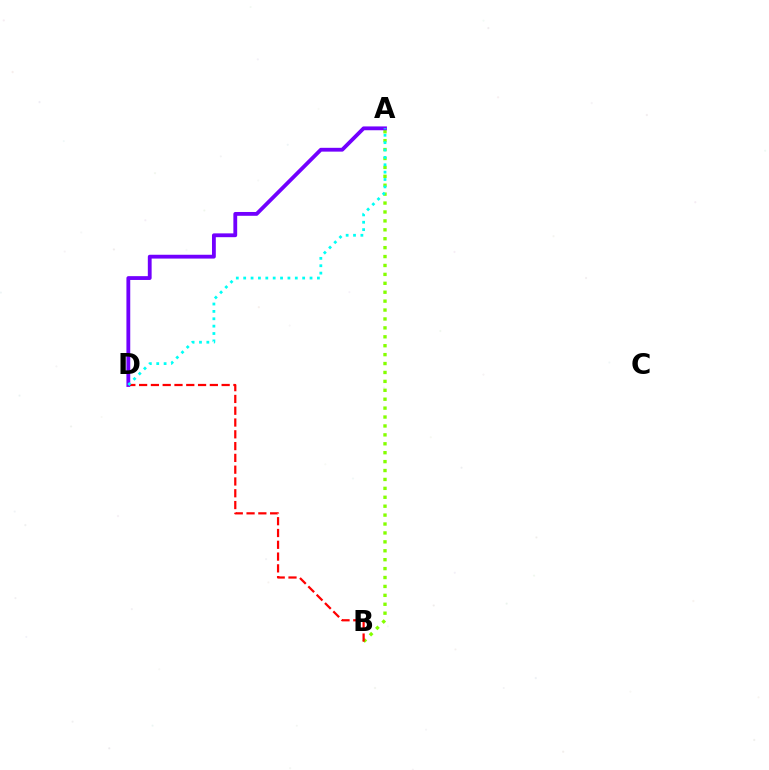{('A', 'B'): [{'color': '#84ff00', 'line_style': 'dotted', 'thickness': 2.42}], ('B', 'D'): [{'color': '#ff0000', 'line_style': 'dashed', 'thickness': 1.6}], ('A', 'D'): [{'color': '#7200ff', 'line_style': 'solid', 'thickness': 2.75}, {'color': '#00fff6', 'line_style': 'dotted', 'thickness': 2.0}]}